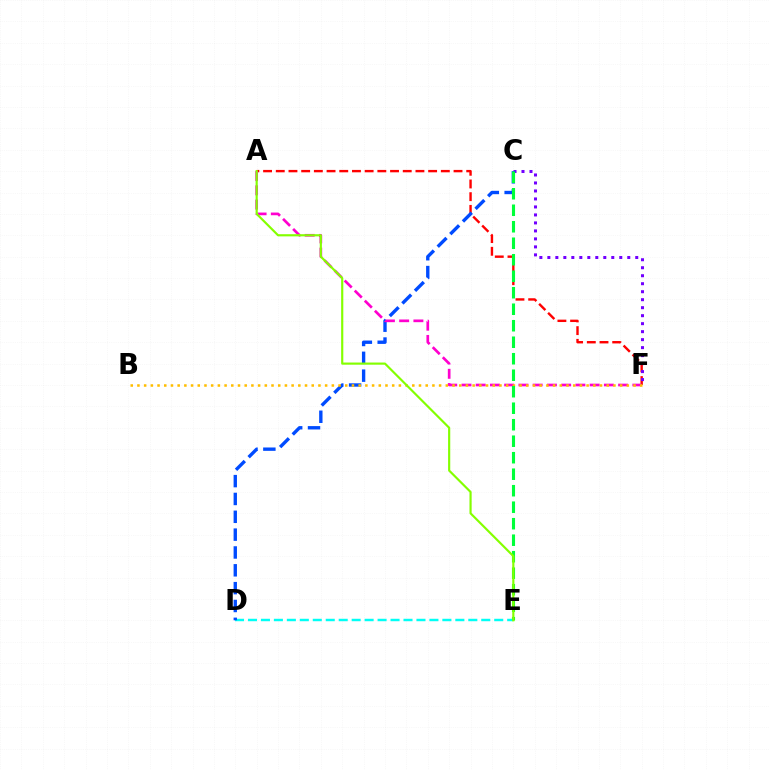{('D', 'E'): [{'color': '#00fff6', 'line_style': 'dashed', 'thickness': 1.76}], ('A', 'F'): [{'color': '#ff0000', 'line_style': 'dashed', 'thickness': 1.72}, {'color': '#ff00cf', 'line_style': 'dashed', 'thickness': 1.93}], ('C', 'F'): [{'color': '#7200ff', 'line_style': 'dotted', 'thickness': 2.17}], ('C', 'D'): [{'color': '#004bff', 'line_style': 'dashed', 'thickness': 2.42}], ('B', 'F'): [{'color': '#ffbd00', 'line_style': 'dotted', 'thickness': 1.82}], ('C', 'E'): [{'color': '#00ff39', 'line_style': 'dashed', 'thickness': 2.24}], ('A', 'E'): [{'color': '#84ff00', 'line_style': 'solid', 'thickness': 1.56}]}